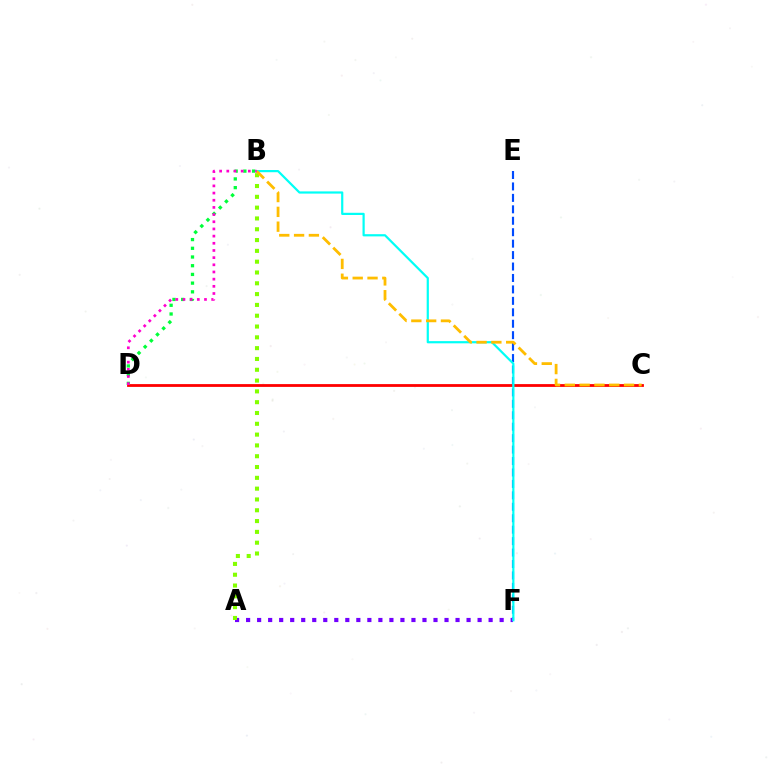{('E', 'F'): [{'color': '#004bff', 'line_style': 'dashed', 'thickness': 1.55}], ('C', 'D'): [{'color': '#ff0000', 'line_style': 'solid', 'thickness': 2.01}], ('A', 'F'): [{'color': '#7200ff', 'line_style': 'dotted', 'thickness': 3.0}], ('B', 'D'): [{'color': '#00ff39', 'line_style': 'dotted', 'thickness': 2.37}, {'color': '#ff00cf', 'line_style': 'dotted', 'thickness': 1.95}], ('B', 'F'): [{'color': '#00fff6', 'line_style': 'solid', 'thickness': 1.59}], ('A', 'B'): [{'color': '#84ff00', 'line_style': 'dotted', 'thickness': 2.94}], ('B', 'C'): [{'color': '#ffbd00', 'line_style': 'dashed', 'thickness': 2.01}]}